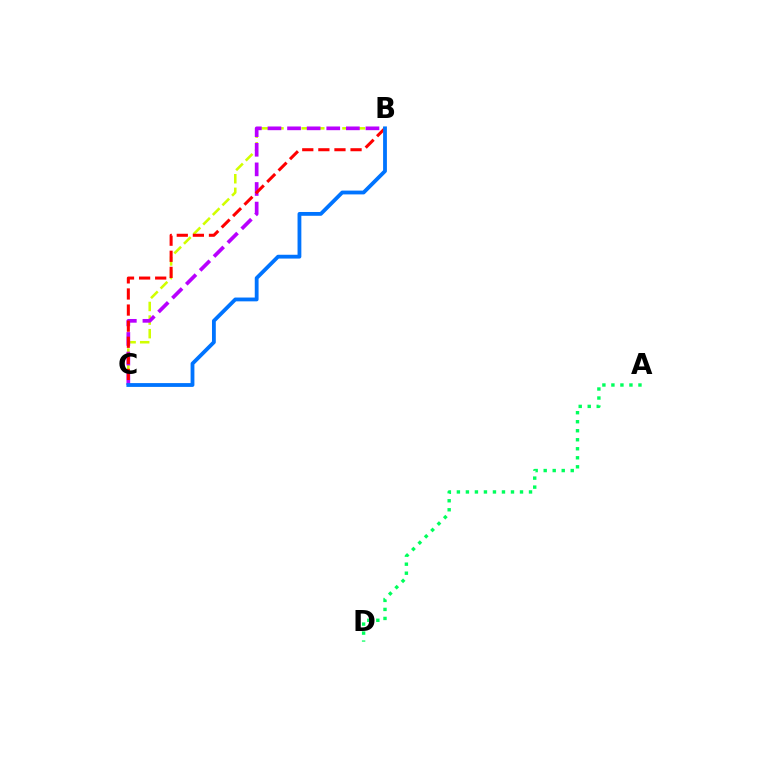{('B', 'C'): [{'color': '#d1ff00', 'line_style': 'dashed', 'thickness': 1.85}, {'color': '#b900ff', 'line_style': 'dashed', 'thickness': 2.66}, {'color': '#ff0000', 'line_style': 'dashed', 'thickness': 2.19}, {'color': '#0074ff', 'line_style': 'solid', 'thickness': 2.74}], ('A', 'D'): [{'color': '#00ff5c', 'line_style': 'dotted', 'thickness': 2.45}]}